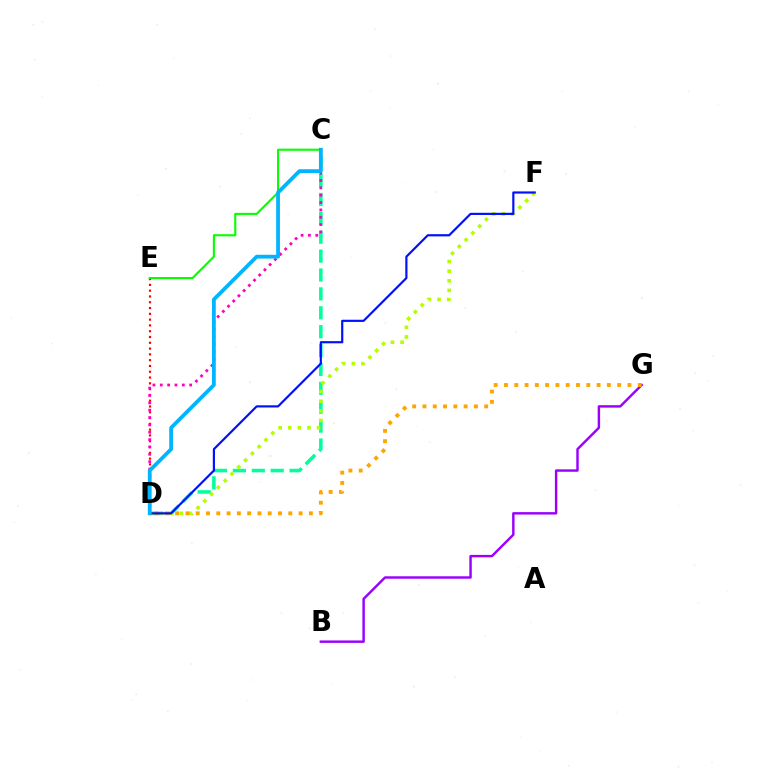{('C', 'D'): [{'color': '#00ff9d', 'line_style': 'dashed', 'thickness': 2.57}, {'color': '#ff00bd', 'line_style': 'dotted', 'thickness': 2.0}, {'color': '#00b5ff', 'line_style': 'solid', 'thickness': 2.72}], ('D', 'E'): [{'color': '#ff0000', 'line_style': 'dotted', 'thickness': 1.57}], ('D', 'F'): [{'color': '#b3ff00', 'line_style': 'dotted', 'thickness': 2.61}, {'color': '#0010ff', 'line_style': 'solid', 'thickness': 1.57}], ('B', 'G'): [{'color': '#9b00ff', 'line_style': 'solid', 'thickness': 1.76}], ('D', 'G'): [{'color': '#ffa500', 'line_style': 'dotted', 'thickness': 2.8}], ('C', 'E'): [{'color': '#08ff00', 'line_style': 'solid', 'thickness': 1.52}]}